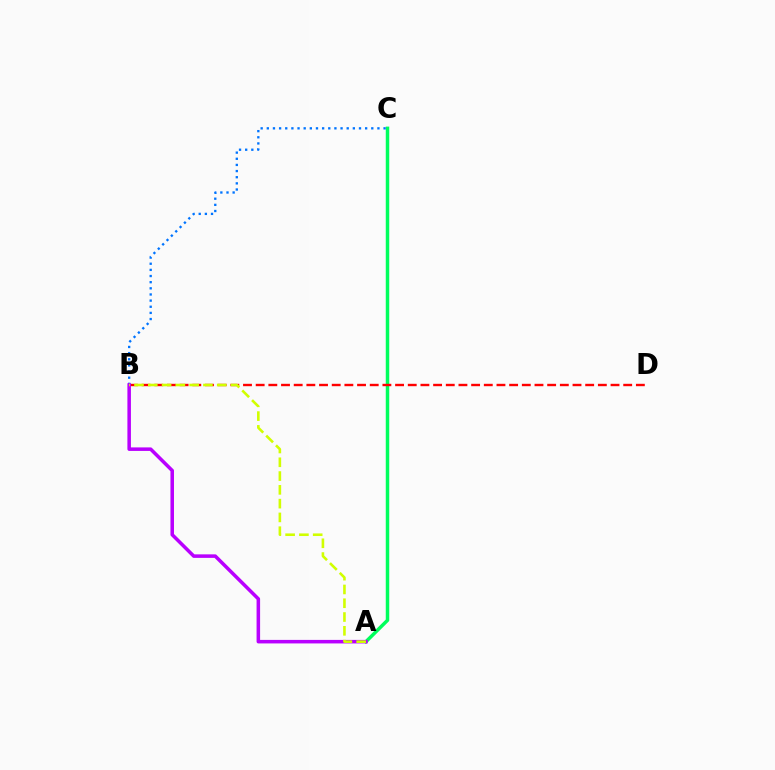{('A', 'C'): [{'color': '#00ff5c', 'line_style': 'solid', 'thickness': 2.5}], ('B', 'D'): [{'color': '#ff0000', 'line_style': 'dashed', 'thickness': 1.72}], ('B', 'C'): [{'color': '#0074ff', 'line_style': 'dotted', 'thickness': 1.67}], ('A', 'B'): [{'color': '#b900ff', 'line_style': 'solid', 'thickness': 2.54}, {'color': '#d1ff00', 'line_style': 'dashed', 'thickness': 1.87}]}